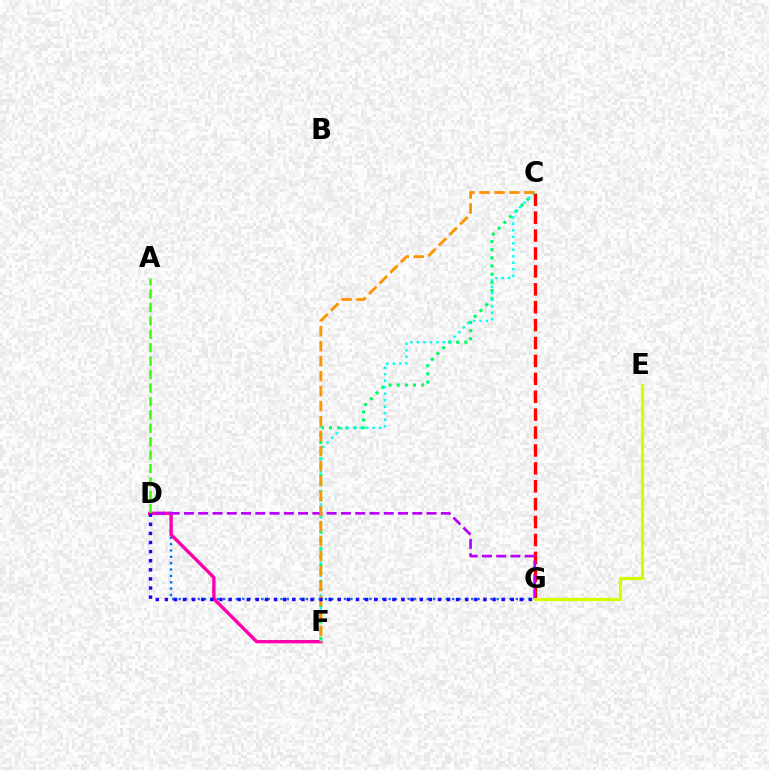{('D', 'G'): [{'color': '#0074ff', 'line_style': 'dotted', 'thickness': 1.73}, {'color': '#b900ff', 'line_style': 'dashed', 'thickness': 1.94}, {'color': '#2500ff', 'line_style': 'dotted', 'thickness': 2.47}], ('C', 'F'): [{'color': '#00ff5c', 'line_style': 'dotted', 'thickness': 2.22}, {'color': '#00fff6', 'line_style': 'dotted', 'thickness': 1.76}, {'color': '#ff9400', 'line_style': 'dashed', 'thickness': 2.04}], ('D', 'F'): [{'color': '#ff00ac', 'line_style': 'solid', 'thickness': 2.43}], ('C', 'G'): [{'color': '#ff0000', 'line_style': 'dashed', 'thickness': 2.43}], ('A', 'D'): [{'color': '#3dff00', 'line_style': 'dashed', 'thickness': 1.82}], ('E', 'G'): [{'color': '#d1ff00', 'line_style': 'solid', 'thickness': 2.31}]}